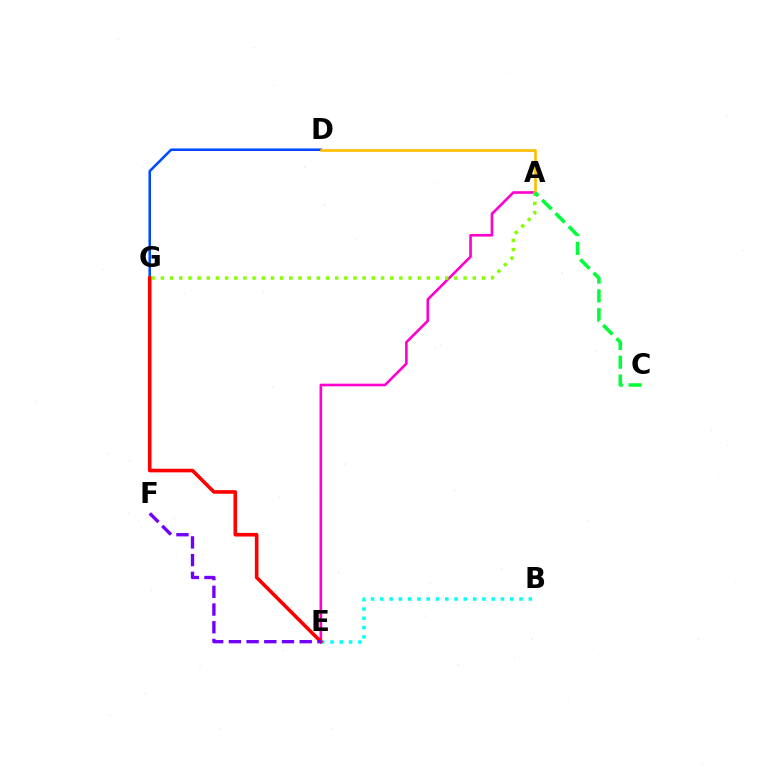{('D', 'G'): [{'color': '#004bff', 'line_style': 'solid', 'thickness': 1.83}], ('B', 'E'): [{'color': '#00fff6', 'line_style': 'dotted', 'thickness': 2.52}], ('A', 'E'): [{'color': '#ff00cf', 'line_style': 'solid', 'thickness': 1.89}], ('A', 'G'): [{'color': '#84ff00', 'line_style': 'dotted', 'thickness': 2.49}], ('A', 'D'): [{'color': '#ffbd00', 'line_style': 'solid', 'thickness': 1.92}], ('E', 'G'): [{'color': '#ff0000', 'line_style': 'solid', 'thickness': 2.59}], ('E', 'F'): [{'color': '#7200ff', 'line_style': 'dashed', 'thickness': 2.41}], ('A', 'C'): [{'color': '#00ff39', 'line_style': 'dashed', 'thickness': 2.55}]}